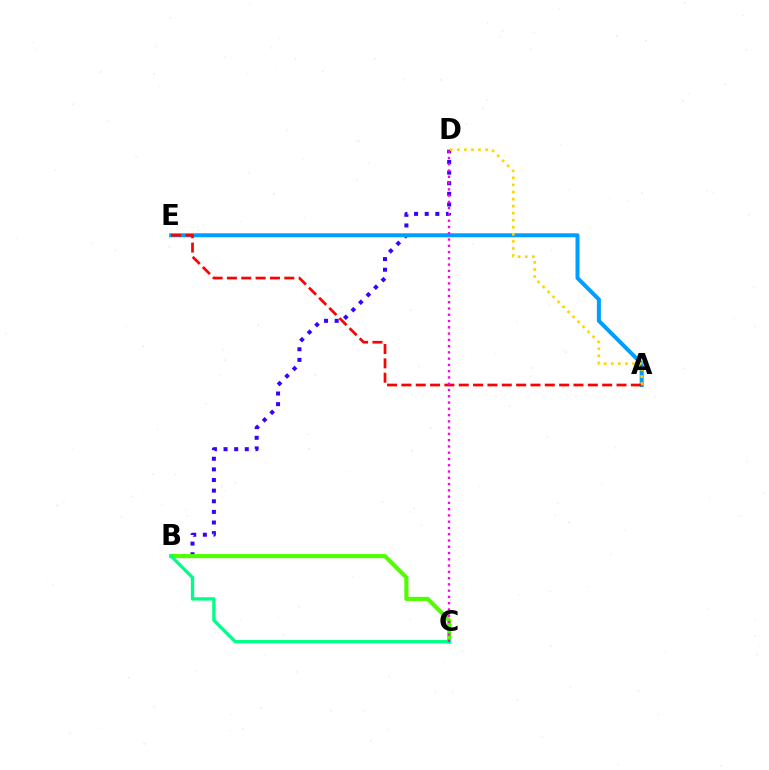{('B', 'D'): [{'color': '#3700ff', 'line_style': 'dotted', 'thickness': 2.89}], ('A', 'E'): [{'color': '#009eff', 'line_style': 'solid', 'thickness': 2.88}, {'color': '#ff0000', 'line_style': 'dashed', 'thickness': 1.95}], ('B', 'C'): [{'color': '#4fff00', 'line_style': 'solid', 'thickness': 2.97}, {'color': '#00ff86', 'line_style': 'solid', 'thickness': 2.38}], ('A', 'D'): [{'color': '#ffd500', 'line_style': 'dotted', 'thickness': 1.92}], ('C', 'D'): [{'color': '#ff00ed', 'line_style': 'dotted', 'thickness': 1.7}]}